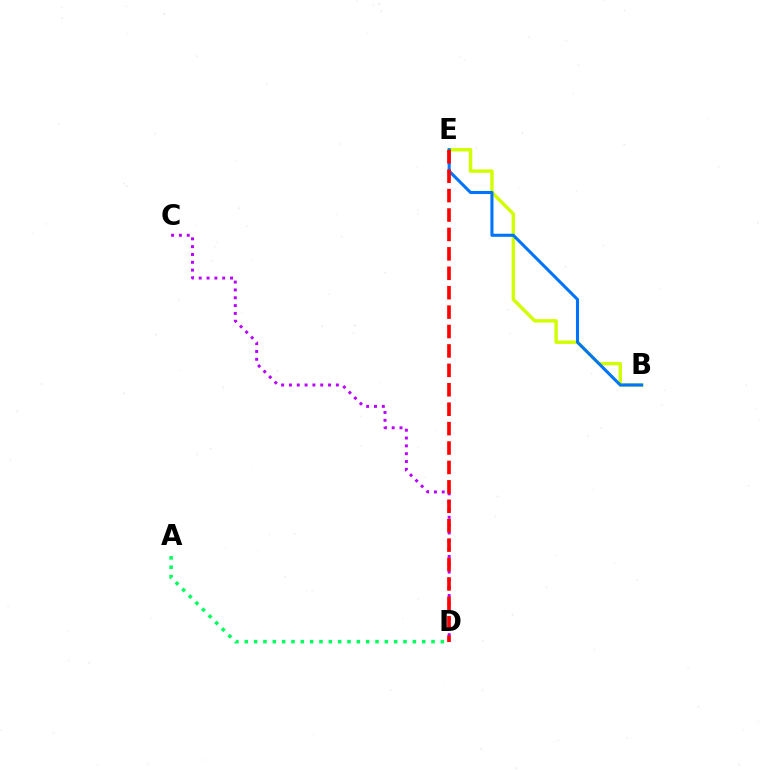{('B', 'E'): [{'color': '#d1ff00', 'line_style': 'solid', 'thickness': 2.46}, {'color': '#0074ff', 'line_style': 'solid', 'thickness': 2.21}], ('A', 'D'): [{'color': '#00ff5c', 'line_style': 'dotted', 'thickness': 2.54}], ('C', 'D'): [{'color': '#b900ff', 'line_style': 'dotted', 'thickness': 2.13}], ('D', 'E'): [{'color': '#ff0000', 'line_style': 'dashed', 'thickness': 2.64}]}